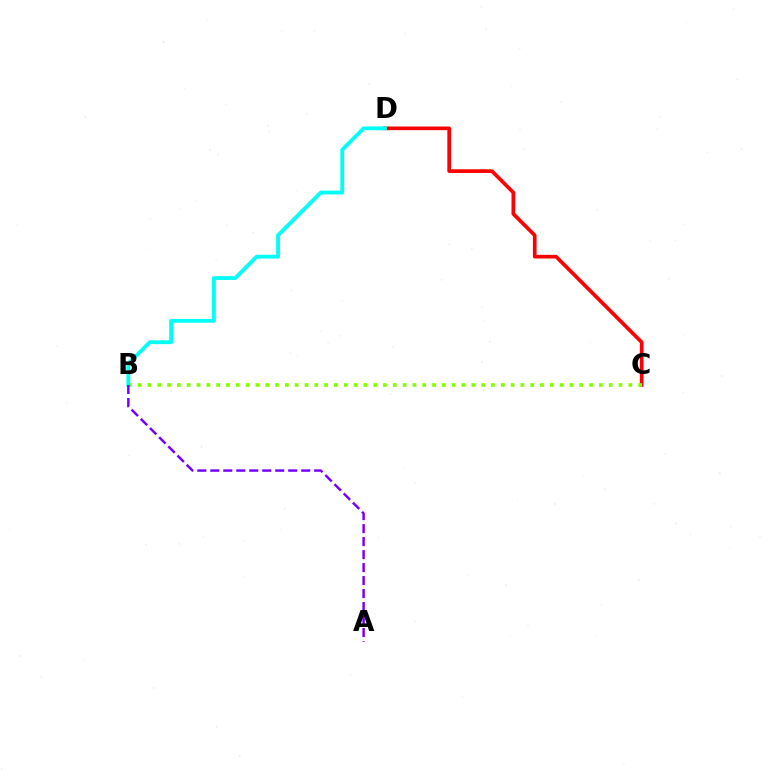{('C', 'D'): [{'color': '#ff0000', 'line_style': 'solid', 'thickness': 2.64}], ('B', 'C'): [{'color': '#84ff00', 'line_style': 'dotted', 'thickness': 2.67}], ('B', 'D'): [{'color': '#00fff6', 'line_style': 'solid', 'thickness': 2.76}], ('A', 'B'): [{'color': '#7200ff', 'line_style': 'dashed', 'thickness': 1.76}]}